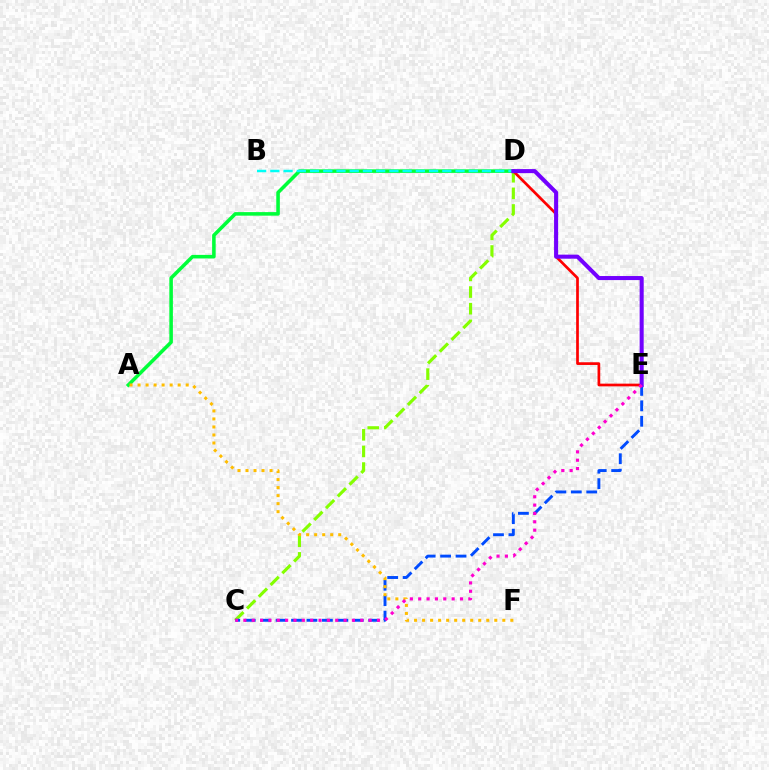{('C', 'D'): [{'color': '#84ff00', 'line_style': 'dashed', 'thickness': 2.26}], ('A', 'D'): [{'color': '#00ff39', 'line_style': 'solid', 'thickness': 2.56}], ('C', 'E'): [{'color': '#004bff', 'line_style': 'dashed', 'thickness': 2.1}, {'color': '#ff00cf', 'line_style': 'dotted', 'thickness': 2.27}], ('A', 'F'): [{'color': '#ffbd00', 'line_style': 'dotted', 'thickness': 2.18}], ('D', 'E'): [{'color': '#ff0000', 'line_style': 'solid', 'thickness': 1.95}, {'color': '#7200ff', 'line_style': 'solid', 'thickness': 2.92}], ('B', 'D'): [{'color': '#00fff6', 'line_style': 'dashed', 'thickness': 1.8}]}